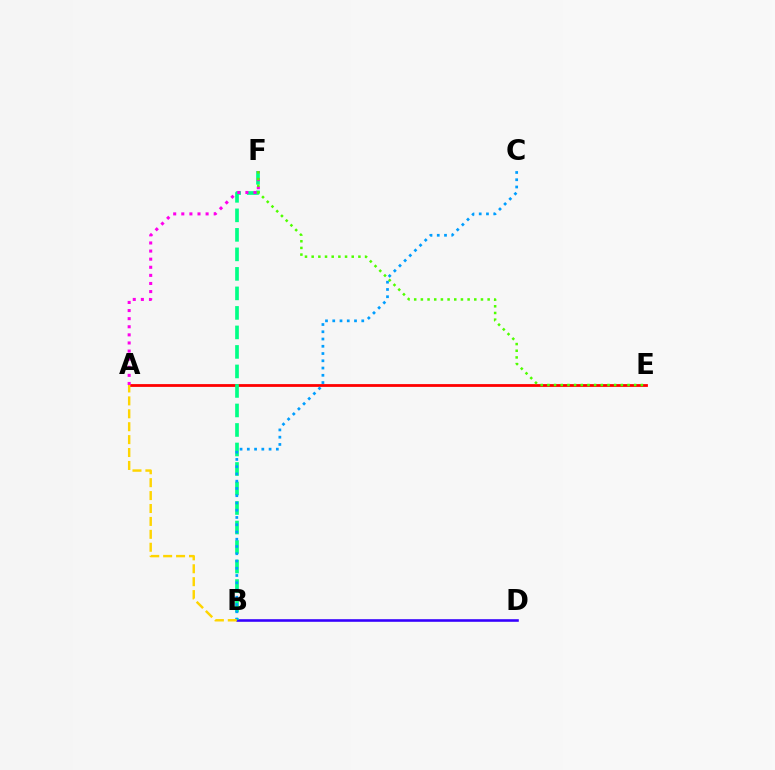{('A', 'E'): [{'color': '#ff0000', 'line_style': 'solid', 'thickness': 2.01}], ('B', 'D'): [{'color': '#3700ff', 'line_style': 'solid', 'thickness': 1.87}], ('B', 'F'): [{'color': '#00ff86', 'line_style': 'dashed', 'thickness': 2.65}], ('A', 'F'): [{'color': '#ff00ed', 'line_style': 'dotted', 'thickness': 2.2}], ('E', 'F'): [{'color': '#4fff00', 'line_style': 'dotted', 'thickness': 1.81}], ('B', 'C'): [{'color': '#009eff', 'line_style': 'dotted', 'thickness': 1.97}], ('A', 'B'): [{'color': '#ffd500', 'line_style': 'dashed', 'thickness': 1.75}]}